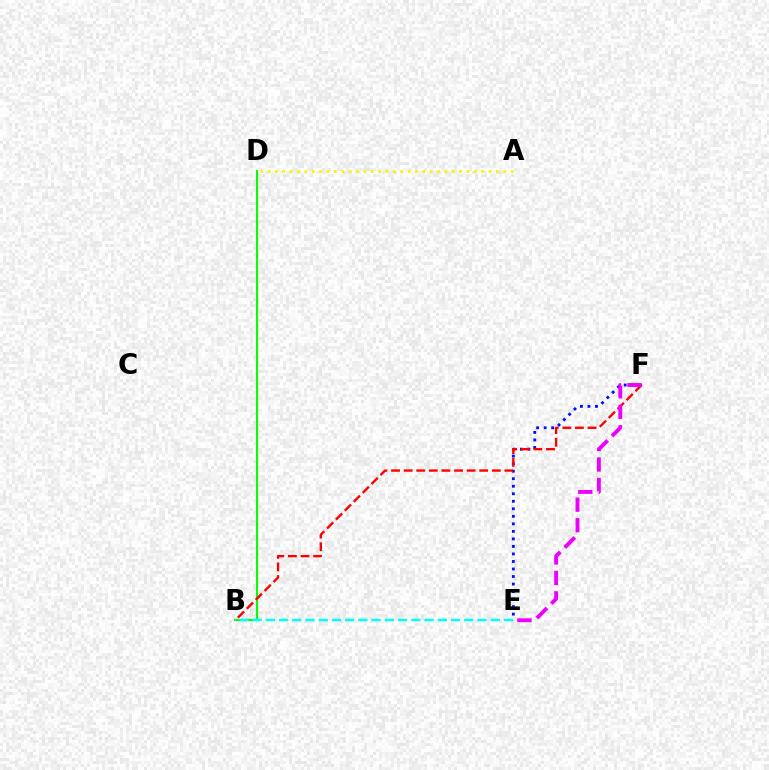{('B', 'D'): [{'color': '#08ff00', 'line_style': 'solid', 'thickness': 1.51}], ('A', 'D'): [{'color': '#fcf500', 'line_style': 'dotted', 'thickness': 2.0}], ('B', 'E'): [{'color': '#00fff6', 'line_style': 'dashed', 'thickness': 1.8}], ('E', 'F'): [{'color': '#0010ff', 'line_style': 'dotted', 'thickness': 2.04}, {'color': '#ee00ff', 'line_style': 'dashed', 'thickness': 2.79}], ('B', 'F'): [{'color': '#ff0000', 'line_style': 'dashed', 'thickness': 1.71}]}